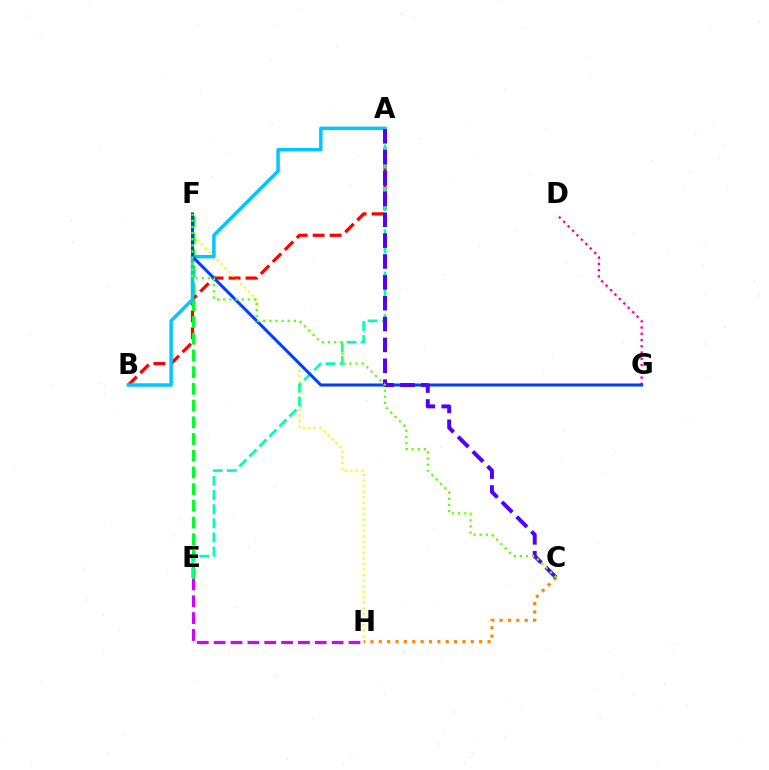{('A', 'B'): [{'color': '#ff0000', 'line_style': 'dashed', 'thickness': 2.3}, {'color': '#00c7ff', 'line_style': 'solid', 'thickness': 2.5}], ('E', 'H'): [{'color': '#d600ff', 'line_style': 'dashed', 'thickness': 2.29}], ('F', 'H'): [{'color': '#eeff00', 'line_style': 'dotted', 'thickness': 1.51}], ('E', 'F'): [{'color': '#00ff27', 'line_style': 'dashed', 'thickness': 2.27}], ('D', 'G'): [{'color': '#ff00a0', 'line_style': 'dotted', 'thickness': 1.7}], ('A', 'E'): [{'color': '#00ffaf', 'line_style': 'dashed', 'thickness': 1.92}], ('F', 'G'): [{'color': '#003fff', 'line_style': 'solid', 'thickness': 2.18}], ('C', 'H'): [{'color': '#ff8800', 'line_style': 'dotted', 'thickness': 2.27}], ('A', 'C'): [{'color': '#4f00ff', 'line_style': 'dashed', 'thickness': 2.83}], ('C', 'F'): [{'color': '#66ff00', 'line_style': 'dotted', 'thickness': 1.67}]}